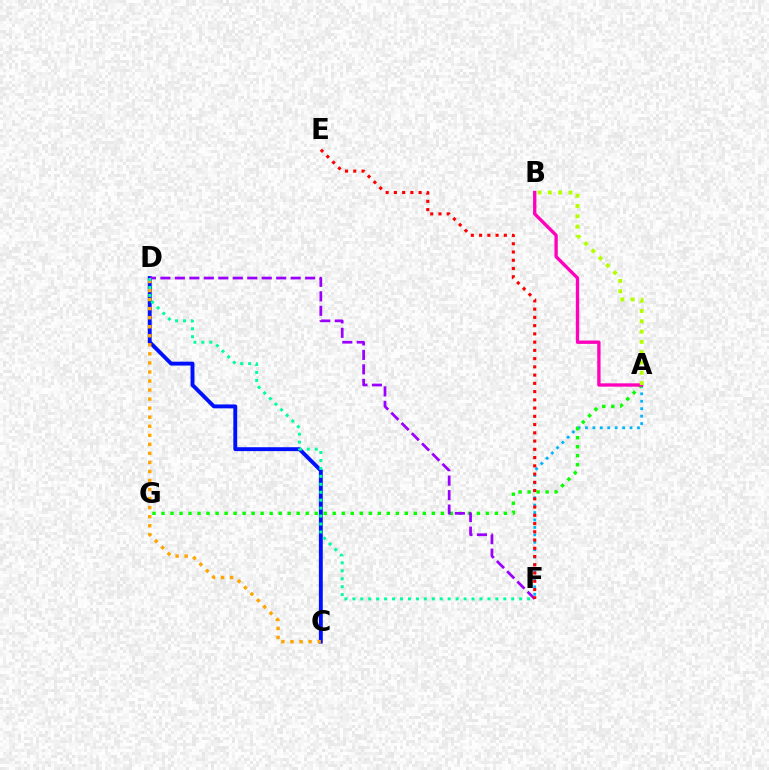{('A', 'F'): [{'color': '#00b5ff', 'line_style': 'dotted', 'thickness': 2.02}], ('C', 'D'): [{'color': '#0010ff', 'line_style': 'solid', 'thickness': 2.81}, {'color': '#ffa500', 'line_style': 'dotted', 'thickness': 2.46}], ('A', 'G'): [{'color': '#08ff00', 'line_style': 'dotted', 'thickness': 2.45}], ('D', 'F'): [{'color': '#9b00ff', 'line_style': 'dashed', 'thickness': 1.97}, {'color': '#00ff9d', 'line_style': 'dotted', 'thickness': 2.16}], ('A', 'B'): [{'color': '#ff00bd', 'line_style': 'solid', 'thickness': 2.39}, {'color': '#b3ff00', 'line_style': 'dotted', 'thickness': 2.8}], ('E', 'F'): [{'color': '#ff0000', 'line_style': 'dotted', 'thickness': 2.24}]}